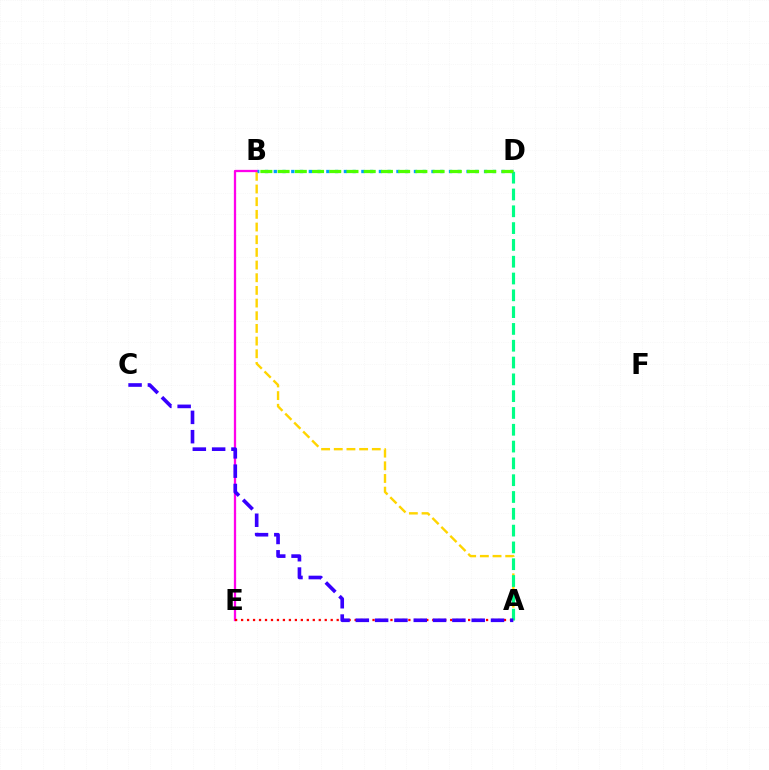{('A', 'B'): [{'color': '#ffd500', 'line_style': 'dashed', 'thickness': 1.72}], ('B', 'E'): [{'color': '#ff00ed', 'line_style': 'solid', 'thickness': 1.65}], ('A', 'D'): [{'color': '#00ff86', 'line_style': 'dashed', 'thickness': 2.28}], ('A', 'E'): [{'color': '#ff0000', 'line_style': 'dotted', 'thickness': 1.62}], ('A', 'C'): [{'color': '#3700ff', 'line_style': 'dashed', 'thickness': 2.62}], ('B', 'D'): [{'color': '#009eff', 'line_style': 'dotted', 'thickness': 2.38}, {'color': '#4fff00', 'line_style': 'dashed', 'thickness': 2.34}]}